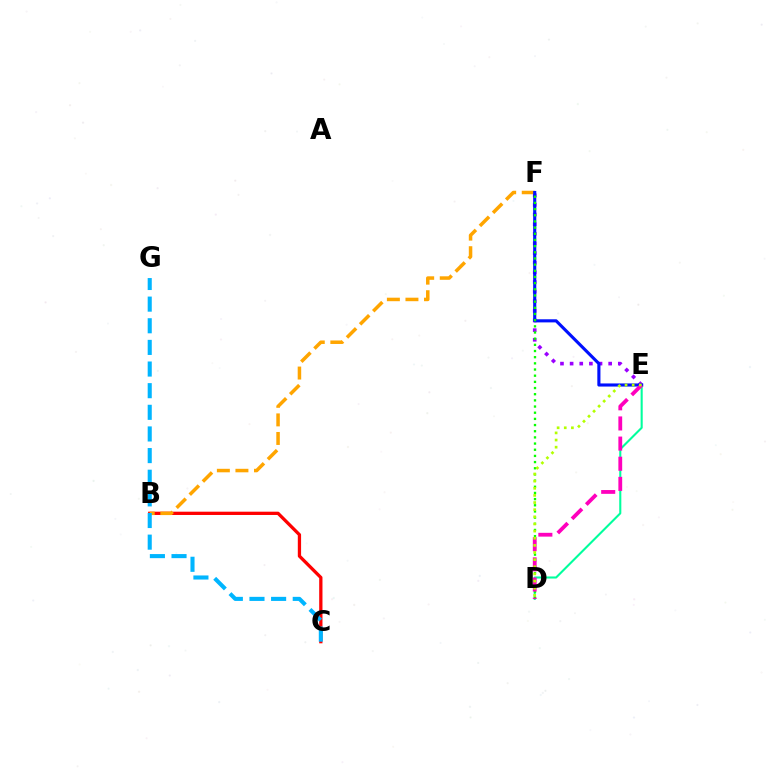{('E', 'F'): [{'color': '#9b00ff', 'line_style': 'dotted', 'thickness': 2.62}, {'color': '#0010ff', 'line_style': 'solid', 'thickness': 2.24}], ('D', 'E'): [{'color': '#00ff9d', 'line_style': 'solid', 'thickness': 1.5}, {'color': '#ff00bd', 'line_style': 'dashed', 'thickness': 2.74}, {'color': '#b3ff00', 'line_style': 'dotted', 'thickness': 1.94}], ('B', 'C'): [{'color': '#ff0000', 'line_style': 'solid', 'thickness': 2.36}], ('B', 'F'): [{'color': '#ffa500', 'line_style': 'dashed', 'thickness': 2.52}], ('D', 'F'): [{'color': '#08ff00', 'line_style': 'dotted', 'thickness': 1.68}], ('C', 'G'): [{'color': '#00b5ff', 'line_style': 'dashed', 'thickness': 2.94}]}